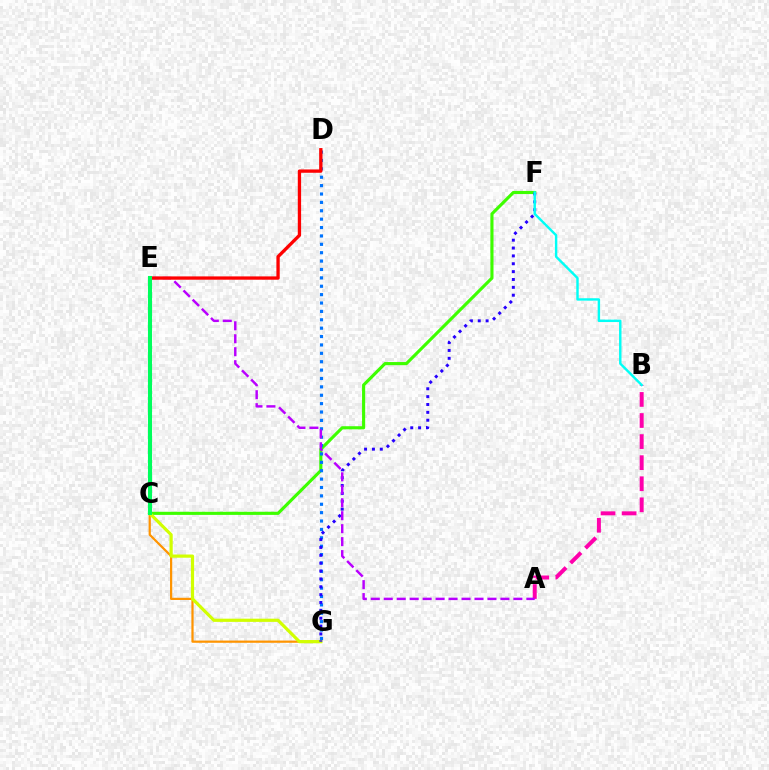{('C', 'G'): [{'color': '#ff9400', 'line_style': 'solid', 'thickness': 1.6}, {'color': '#d1ff00', 'line_style': 'solid', 'thickness': 2.3}], ('C', 'F'): [{'color': '#3dff00', 'line_style': 'solid', 'thickness': 2.25}], ('D', 'G'): [{'color': '#0074ff', 'line_style': 'dotted', 'thickness': 2.28}], ('F', 'G'): [{'color': '#2500ff', 'line_style': 'dotted', 'thickness': 2.14}], ('A', 'B'): [{'color': '#ff00ac', 'line_style': 'dashed', 'thickness': 2.86}], ('A', 'E'): [{'color': '#b900ff', 'line_style': 'dashed', 'thickness': 1.76}], ('D', 'E'): [{'color': '#ff0000', 'line_style': 'solid', 'thickness': 2.38}], ('C', 'E'): [{'color': '#00ff5c', 'line_style': 'solid', 'thickness': 2.93}], ('B', 'F'): [{'color': '#00fff6', 'line_style': 'solid', 'thickness': 1.74}]}